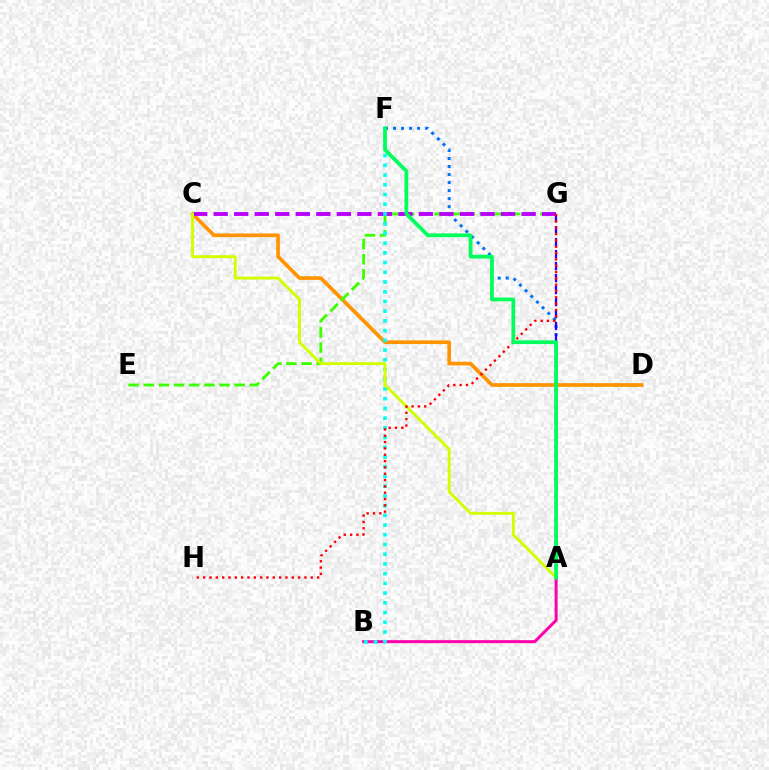{('C', 'D'): [{'color': '#ff9400', 'line_style': 'solid', 'thickness': 2.65}], ('E', 'G'): [{'color': '#3dff00', 'line_style': 'dashed', 'thickness': 2.06}], ('A', 'F'): [{'color': '#0074ff', 'line_style': 'dotted', 'thickness': 2.18}, {'color': '#00ff5c', 'line_style': 'solid', 'thickness': 2.72}], ('A', 'G'): [{'color': '#2500ff', 'line_style': 'dashed', 'thickness': 1.63}], ('A', 'B'): [{'color': '#ff00ac', 'line_style': 'solid', 'thickness': 2.16}], ('C', 'G'): [{'color': '#b900ff', 'line_style': 'dashed', 'thickness': 2.79}], ('B', 'F'): [{'color': '#00fff6', 'line_style': 'dotted', 'thickness': 2.64}], ('A', 'C'): [{'color': '#d1ff00', 'line_style': 'solid', 'thickness': 2.1}], ('G', 'H'): [{'color': '#ff0000', 'line_style': 'dotted', 'thickness': 1.72}]}